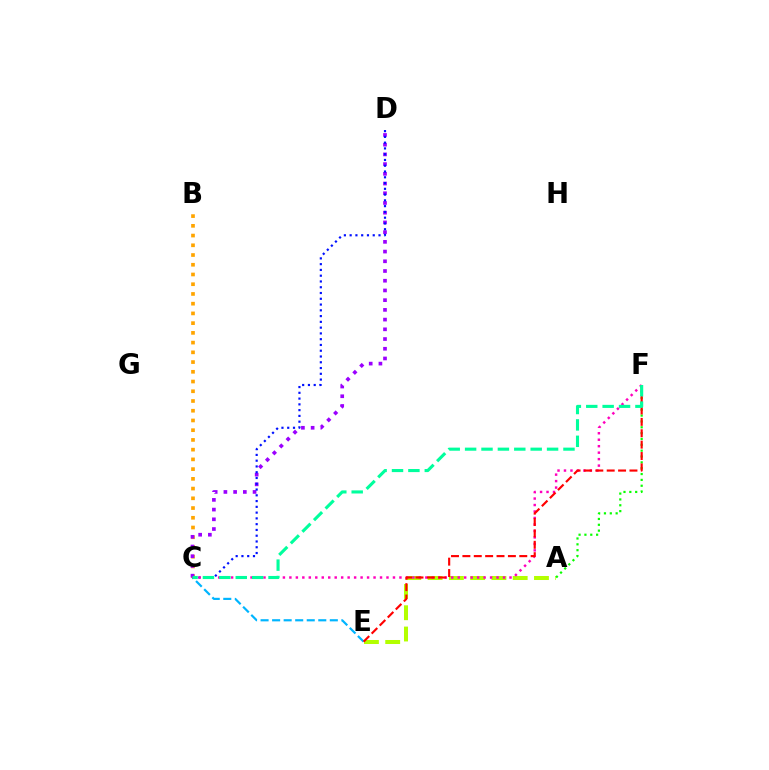{('B', 'C'): [{'color': '#ffa500', 'line_style': 'dotted', 'thickness': 2.64}], ('A', 'E'): [{'color': '#b3ff00', 'line_style': 'dashed', 'thickness': 2.89}], ('C', 'D'): [{'color': '#9b00ff', 'line_style': 'dotted', 'thickness': 2.64}, {'color': '#0010ff', 'line_style': 'dotted', 'thickness': 1.57}], ('C', 'E'): [{'color': '#00b5ff', 'line_style': 'dashed', 'thickness': 1.57}], ('A', 'F'): [{'color': '#08ff00', 'line_style': 'dotted', 'thickness': 1.59}], ('C', 'F'): [{'color': '#ff00bd', 'line_style': 'dotted', 'thickness': 1.76}, {'color': '#00ff9d', 'line_style': 'dashed', 'thickness': 2.23}], ('E', 'F'): [{'color': '#ff0000', 'line_style': 'dashed', 'thickness': 1.55}]}